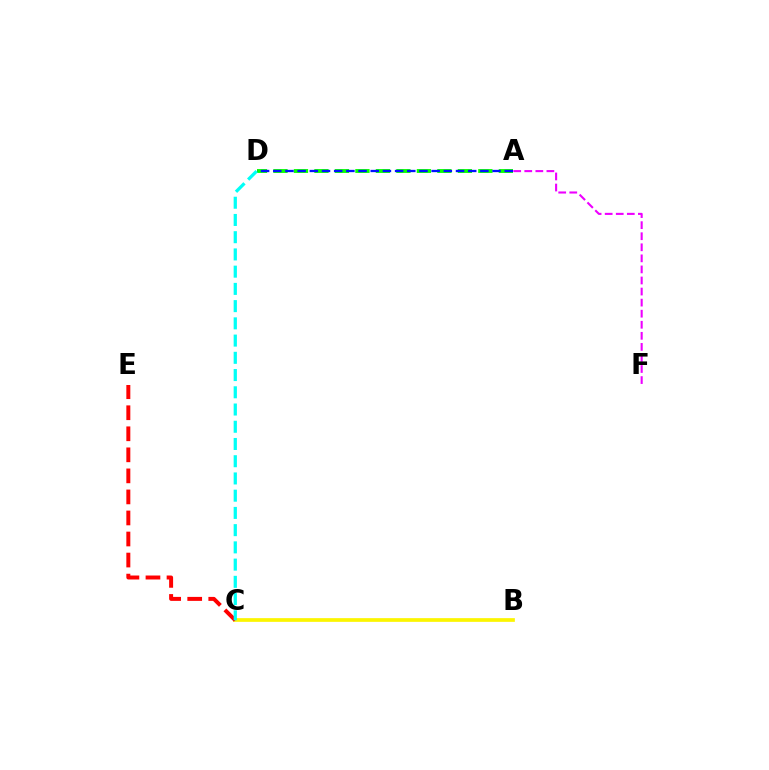{('B', 'C'): [{'color': '#fcf500', 'line_style': 'solid', 'thickness': 2.67}], ('A', 'D'): [{'color': '#08ff00', 'line_style': 'dashed', 'thickness': 2.78}, {'color': '#0010ff', 'line_style': 'dashed', 'thickness': 1.66}], ('C', 'E'): [{'color': '#ff0000', 'line_style': 'dashed', 'thickness': 2.86}], ('A', 'F'): [{'color': '#ee00ff', 'line_style': 'dashed', 'thickness': 1.5}], ('C', 'D'): [{'color': '#00fff6', 'line_style': 'dashed', 'thickness': 2.34}]}